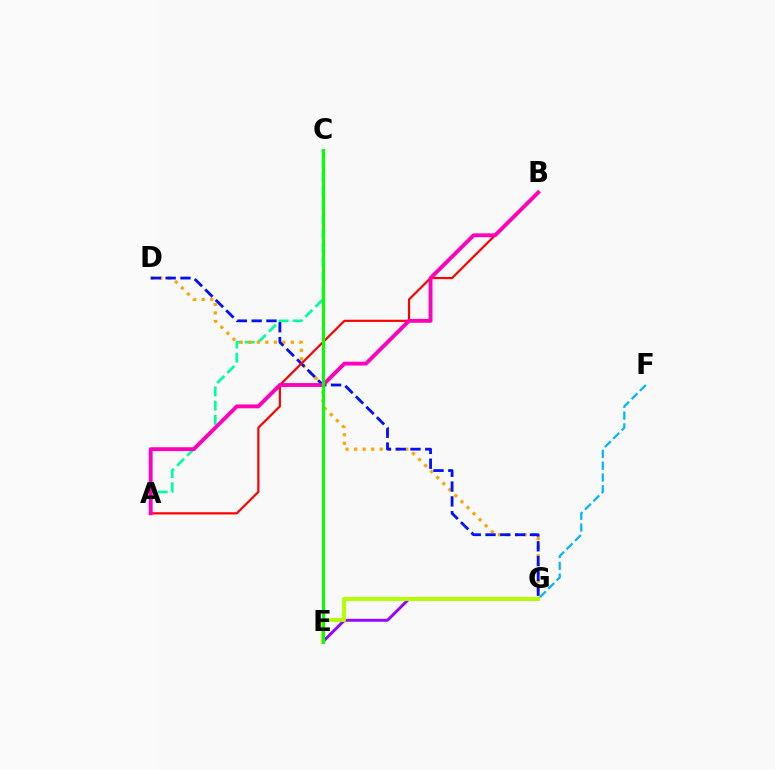{('F', 'G'): [{'color': '#00b5ff', 'line_style': 'dashed', 'thickness': 1.6}], ('E', 'G'): [{'color': '#9b00ff', 'line_style': 'solid', 'thickness': 2.09}, {'color': '#b3ff00', 'line_style': 'solid', 'thickness': 2.84}], ('A', 'C'): [{'color': '#00ff9d', 'line_style': 'dashed', 'thickness': 1.93}], ('D', 'G'): [{'color': '#ffa500', 'line_style': 'dotted', 'thickness': 2.32}, {'color': '#0010ff', 'line_style': 'dashed', 'thickness': 2.01}], ('A', 'B'): [{'color': '#ff0000', 'line_style': 'solid', 'thickness': 1.58}, {'color': '#ff00bd', 'line_style': 'solid', 'thickness': 2.78}], ('C', 'E'): [{'color': '#08ff00', 'line_style': 'solid', 'thickness': 2.2}]}